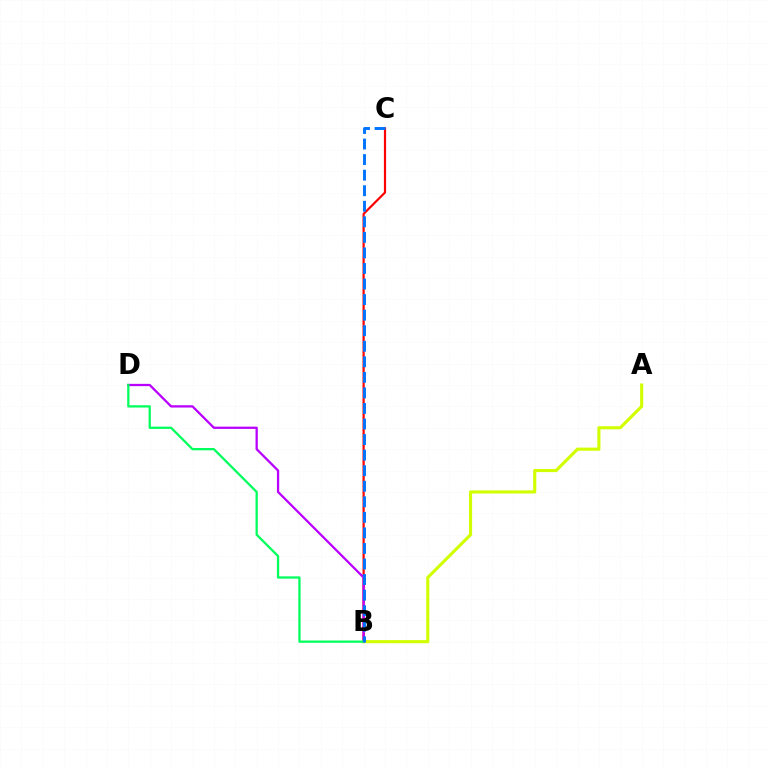{('B', 'C'): [{'color': '#ff0000', 'line_style': 'solid', 'thickness': 1.58}, {'color': '#0074ff', 'line_style': 'dashed', 'thickness': 2.11}], ('A', 'B'): [{'color': '#d1ff00', 'line_style': 'solid', 'thickness': 2.24}], ('B', 'D'): [{'color': '#b900ff', 'line_style': 'solid', 'thickness': 1.64}, {'color': '#00ff5c', 'line_style': 'solid', 'thickness': 1.64}]}